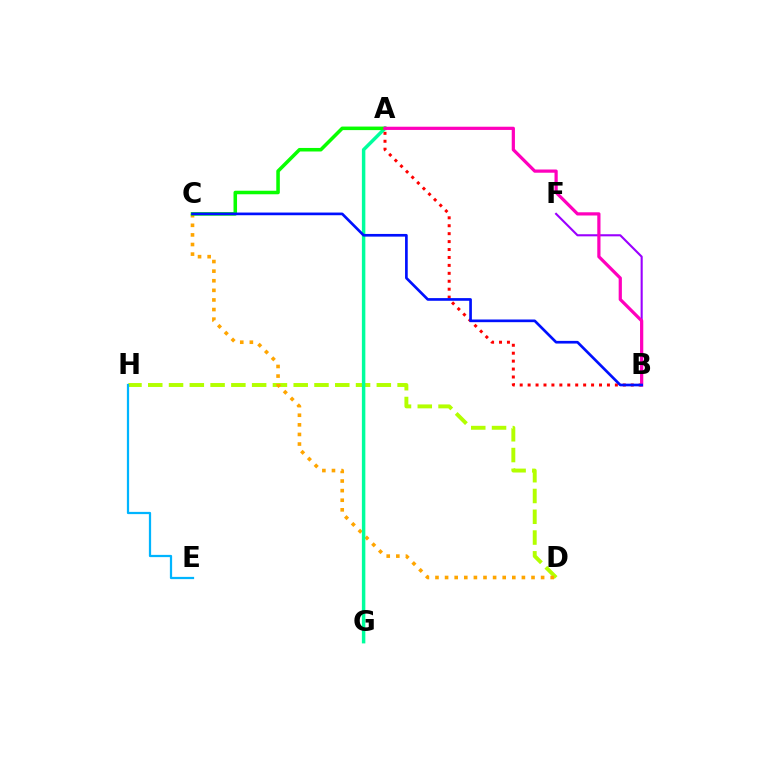{('D', 'H'): [{'color': '#b3ff00', 'line_style': 'dashed', 'thickness': 2.82}], ('C', 'D'): [{'color': '#ffa500', 'line_style': 'dotted', 'thickness': 2.61}], ('A', 'G'): [{'color': '#00ff9d', 'line_style': 'solid', 'thickness': 2.49}], ('A', 'B'): [{'color': '#ff0000', 'line_style': 'dotted', 'thickness': 2.16}, {'color': '#ff00bd', 'line_style': 'solid', 'thickness': 2.32}], ('B', 'F'): [{'color': '#9b00ff', 'line_style': 'solid', 'thickness': 1.52}], ('A', 'C'): [{'color': '#08ff00', 'line_style': 'solid', 'thickness': 2.55}], ('E', 'H'): [{'color': '#00b5ff', 'line_style': 'solid', 'thickness': 1.61}], ('B', 'C'): [{'color': '#0010ff', 'line_style': 'solid', 'thickness': 1.93}]}